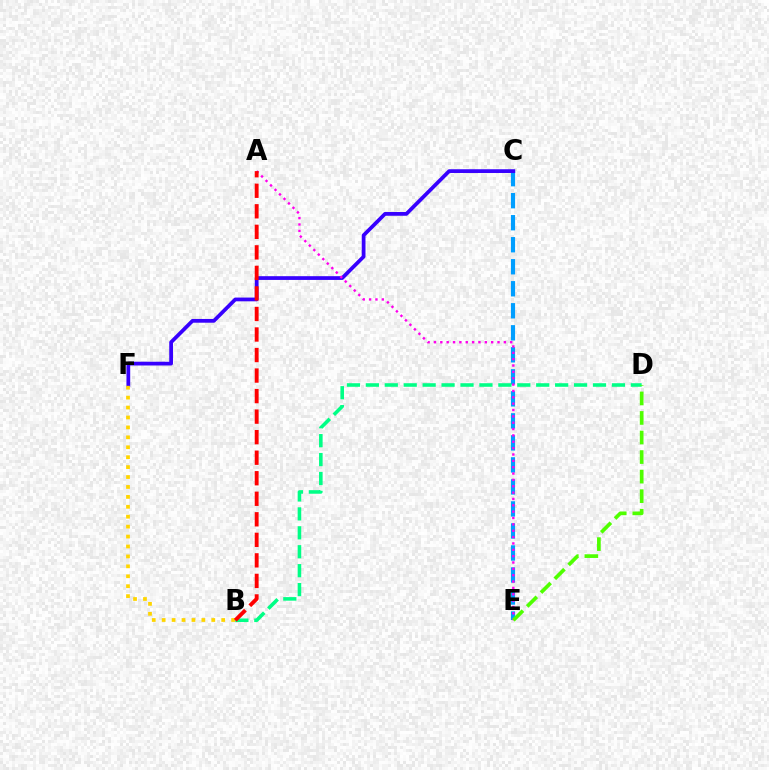{('C', 'E'): [{'color': '#009eff', 'line_style': 'dashed', 'thickness': 2.99}], ('C', 'F'): [{'color': '#3700ff', 'line_style': 'solid', 'thickness': 2.7}], ('A', 'E'): [{'color': '#ff00ed', 'line_style': 'dotted', 'thickness': 1.73}], ('B', 'D'): [{'color': '#00ff86', 'line_style': 'dashed', 'thickness': 2.57}], ('B', 'F'): [{'color': '#ffd500', 'line_style': 'dotted', 'thickness': 2.7}], ('D', 'E'): [{'color': '#4fff00', 'line_style': 'dashed', 'thickness': 2.66}], ('A', 'B'): [{'color': '#ff0000', 'line_style': 'dashed', 'thickness': 2.79}]}